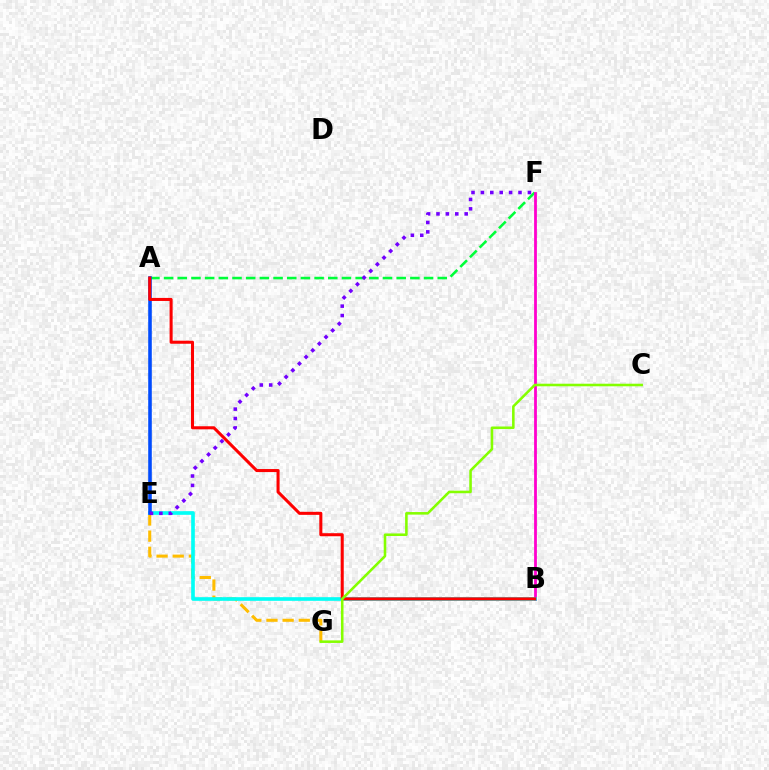{('A', 'F'): [{'color': '#00ff39', 'line_style': 'dashed', 'thickness': 1.86}], ('E', 'G'): [{'color': '#ffbd00', 'line_style': 'dashed', 'thickness': 2.19}], ('B', 'F'): [{'color': '#ff00cf', 'line_style': 'solid', 'thickness': 2.01}], ('B', 'E'): [{'color': '#00fff6', 'line_style': 'solid', 'thickness': 2.62}], ('A', 'E'): [{'color': '#004bff', 'line_style': 'solid', 'thickness': 2.57}], ('A', 'B'): [{'color': '#ff0000', 'line_style': 'solid', 'thickness': 2.19}], ('E', 'F'): [{'color': '#7200ff', 'line_style': 'dotted', 'thickness': 2.55}], ('C', 'G'): [{'color': '#84ff00', 'line_style': 'solid', 'thickness': 1.85}]}